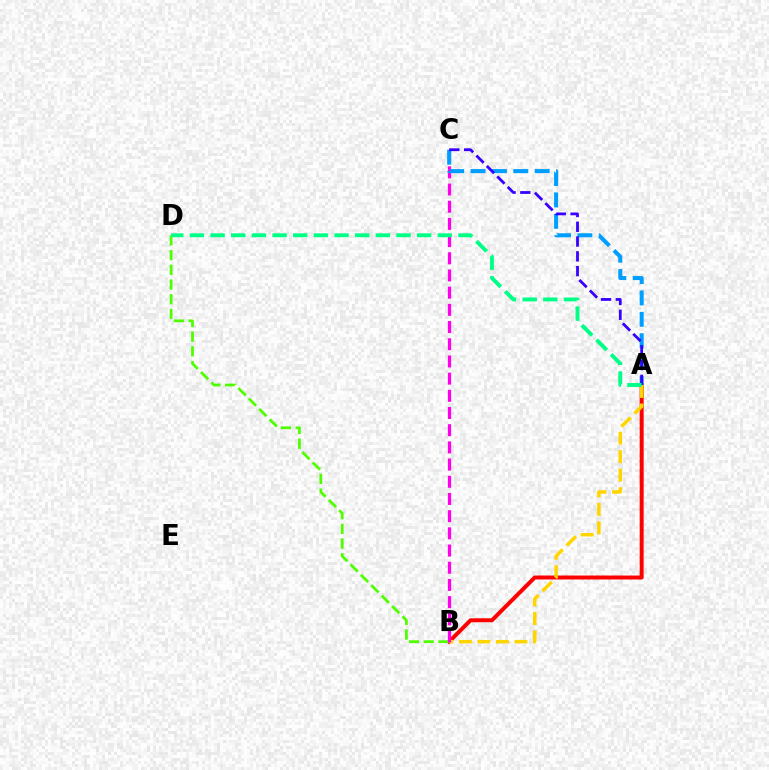{('A', 'B'): [{'color': '#ff0000', 'line_style': 'solid', 'thickness': 2.86}, {'color': '#ffd500', 'line_style': 'dashed', 'thickness': 2.52}], ('B', 'D'): [{'color': '#4fff00', 'line_style': 'dashed', 'thickness': 2.0}], ('B', 'C'): [{'color': '#ff00ed', 'line_style': 'dashed', 'thickness': 2.34}], ('A', 'C'): [{'color': '#009eff', 'line_style': 'dashed', 'thickness': 2.9}, {'color': '#3700ff', 'line_style': 'dashed', 'thickness': 2.01}], ('A', 'D'): [{'color': '#00ff86', 'line_style': 'dashed', 'thickness': 2.81}]}